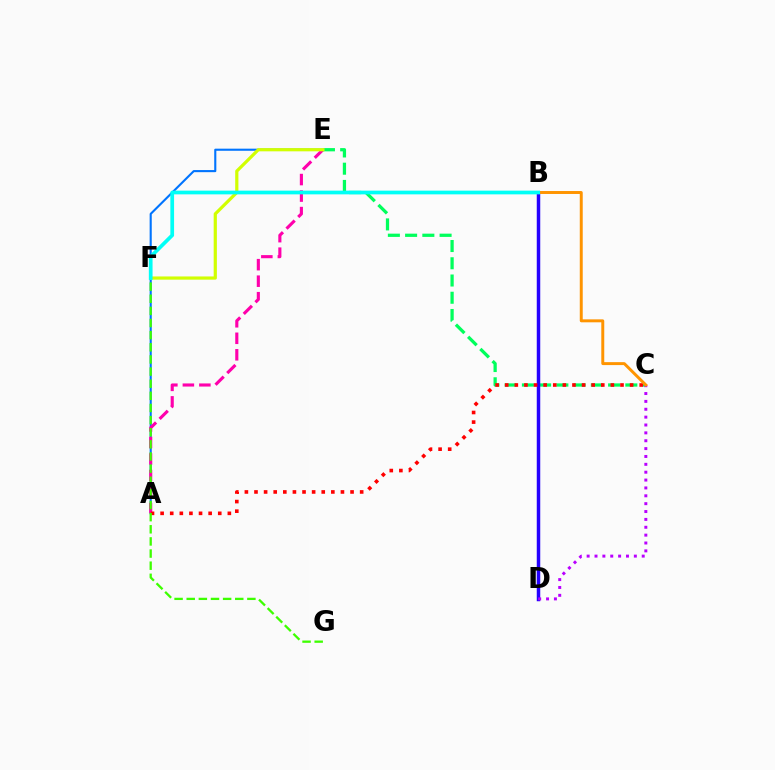{('A', 'E'): [{'color': '#0074ff', 'line_style': 'solid', 'thickness': 1.52}, {'color': '#ff00ac', 'line_style': 'dashed', 'thickness': 2.24}], ('C', 'E'): [{'color': '#00ff5c', 'line_style': 'dashed', 'thickness': 2.34}], ('E', 'F'): [{'color': '#d1ff00', 'line_style': 'solid', 'thickness': 2.31}], ('B', 'D'): [{'color': '#2500ff', 'line_style': 'solid', 'thickness': 2.5}], ('A', 'C'): [{'color': '#ff0000', 'line_style': 'dotted', 'thickness': 2.61}], ('C', 'D'): [{'color': '#b900ff', 'line_style': 'dotted', 'thickness': 2.14}], ('B', 'C'): [{'color': '#ff9400', 'line_style': 'solid', 'thickness': 2.13}], ('F', 'G'): [{'color': '#3dff00', 'line_style': 'dashed', 'thickness': 1.65}], ('B', 'F'): [{'color': '#00fff6', 'line_style': 'solid', 'thickness': 2.67}]}